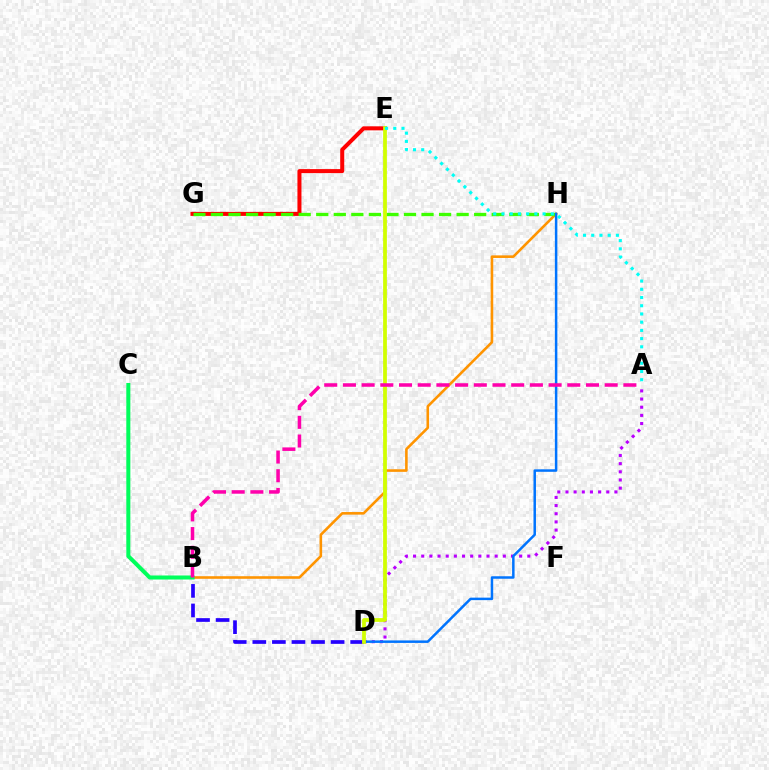{('B', 'H'): [{'color': '#ff9400', 'line_style': 'solid', 'thickness': 1.87}], ('E', 'G'): [{'color': '#ff0000', 'line_style': 'solid', 'thickness': 2.89}], ('G', 'H'): [{'color': '#3dff00', 'line_style': 'dashed', 'thickness': 2.38}], ('A', 'D'): [{'color': '#b900ff', 'line_style': 'dotted', 'thickness': 2.22}], ('B', 'D'): [{'color': '#2500ff', 'line_style': 'dashed', 'thickness': 2.66}], ('D', 'H'): [{'color': '#0074ff', 'line_style': 'solid', 'thickness': 1.8}], ('B', 'C'): [{'color': '#00ff5c', 'line_style': 'solid', 'thickness': 2.9}], ('D', 'E'): [{'color': '#d1ff00', 'line_style': 'solid', 'thickness': 2.71}], ('A', 'B'): [{'color': '#ff00ac', 'line_style': 'dashed', 'thickness': 2.54}], ('A', 'E'): [{'color': '#00fff6', 'line_style': 'dotted', 'thickness': 2.23}]}